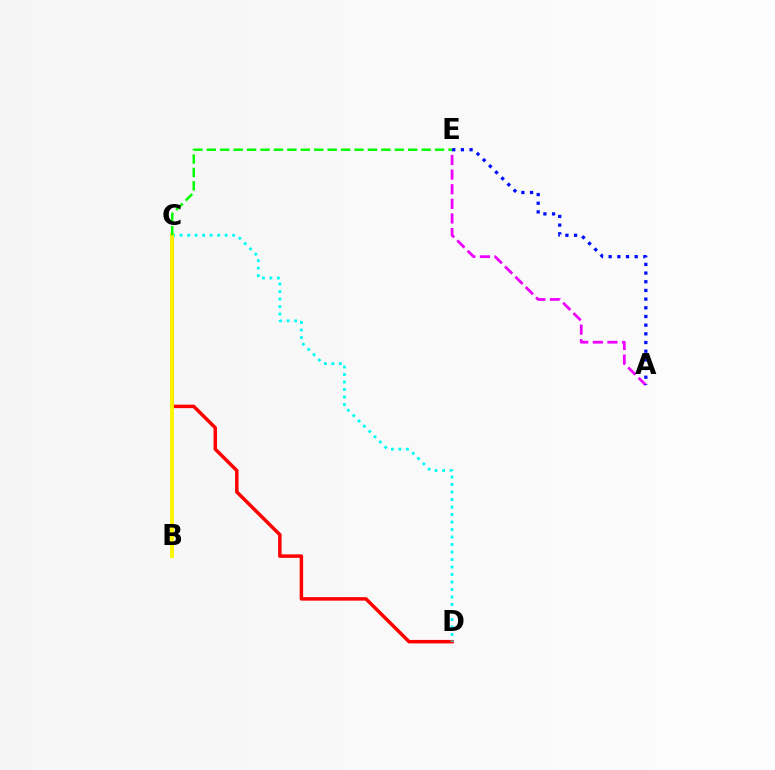{('C', 'D'): [{'color': '#ff0000', 'line_style': 'solid', 'thickness': 2.51}, {'color': '#00fff6', 'line_style': 'dotted', 'thickness': 2.04}], ('A', 'E'): [{'color': '#ee00ff', 'line_style': 'dashed', 'thickness': 1.99}, {'color': '#0010ff', 'line_style': 'dotted', 'thickness': 2.36}], ('B', 'C'): [{'color': '#fcf500', 'line_style': 'solid', 'thickness': 2.75}], ('C', 'E'): [{'color': '#08ff00', 'line_style': 'dashed', 'thickness': 1.82}]}